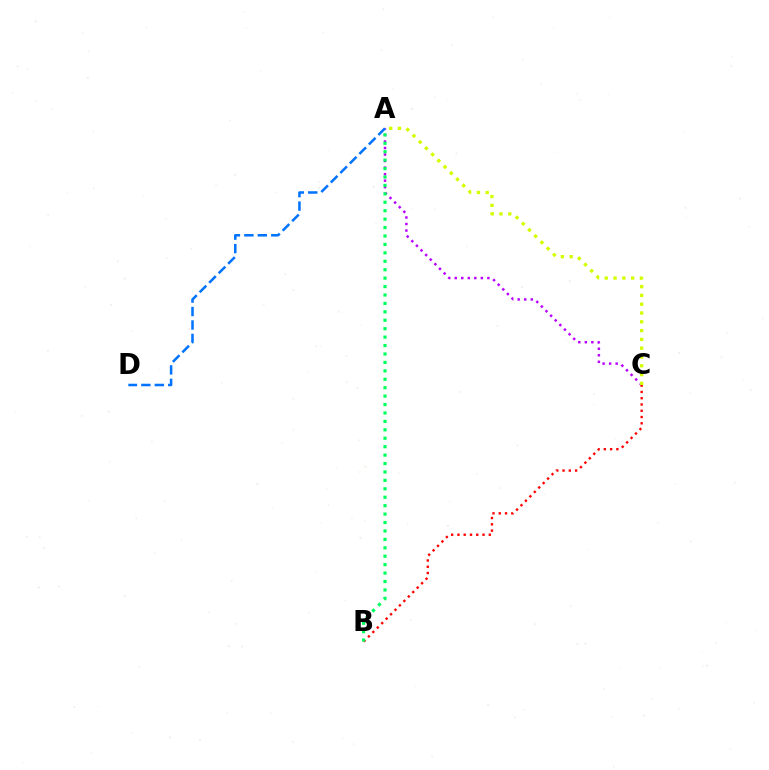{('A', 'C'): [{'color': '#b900ff', 'line_style': 'dotted', 'thickness': 1.77}, {'color': '#d1ff00', 'line_style': 'dotted', 'thickness': 2.39}], ('B', 'C'): [{'color': '#ff0000', 'line_style': 'dotted', 'thickness': 1.7}], ('A', 'D'): [{'color': '#0074ff', 'line_style': 'dashed', 'thickness': 1.83}], ('A', 'B'): [{'color': '#00ff5c', 'line_style': 'dotted', 'thickness': 2.29}]}